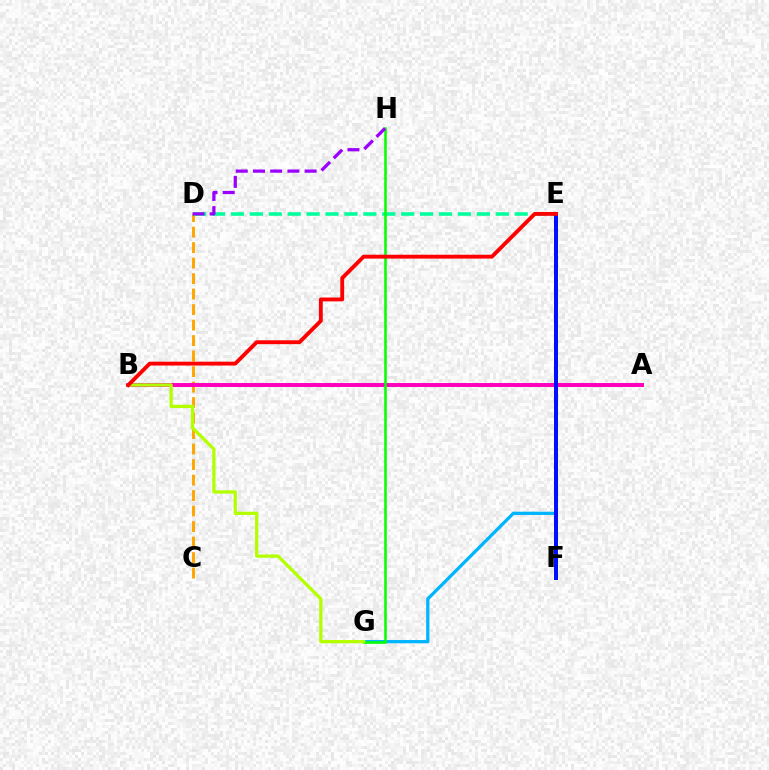{('C', 'D'): [{'color': '#ffa500', 'line_style': 'dashed', 'thickness': 2.11}], ('D', 'E'): [{'color': '#00ff9d', 'line_style': 'dashed', 'thickness': 2.57}], ('E', 'G'): [{'color': '#00b5ff', 'line_style': 'solid', 'thickness': 2.34}], ('A', 'B'): [{'color': '#ff00bd', 'line_style': 'solid', 'thickness': 2.85}], ('G', 'H'): [{'color': '#08ff00', 'line_style': 'solid', 'thickness': 1.84}], ('B', 'G'): [{'color': '#b3ff00', 'line_style': 'solid', 'thickness': 2.35}], ('E', 'F'): [{'color': '#0010ff', 'line_style': 'solid', 'thickness': 2.87}], ('D', 'H'): [{'color': '#9b00ff', 'line_style': 'dashed', 'thickness': 2.34}], ('B', 'E'): [{'color': '#ff0000', 'line_style': 'solid', 'thickness': 2.78}]}